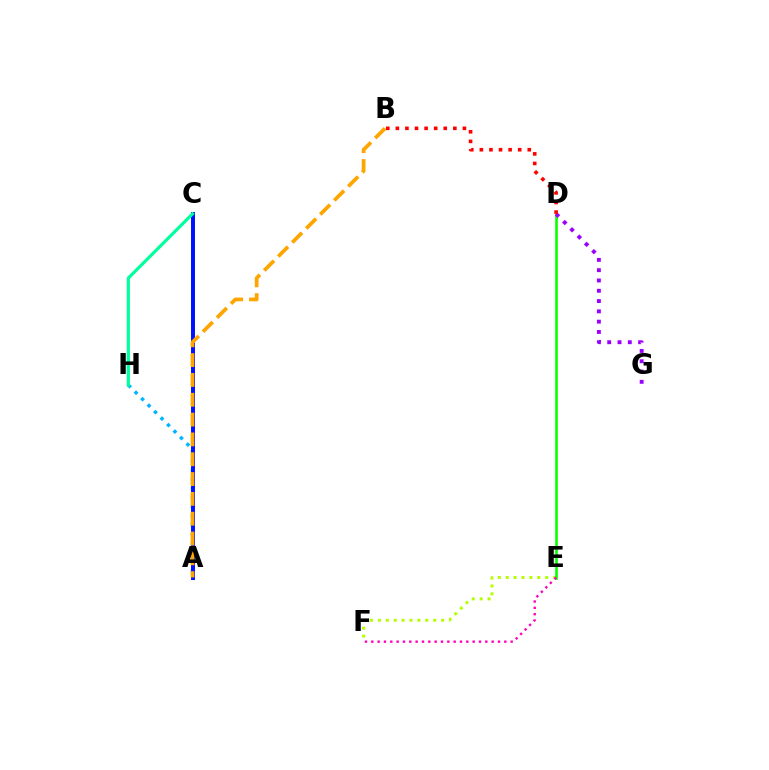{('E', 'F'): [{'color': '#b3ff00', 'line_style': 'dotted', 'thickness': 2.15}, {'color': '#ff00bd', 'line_style': 'dotted', 'thickness': 1.72}], ('A', 'H'): [{'color': '#00b5ff', 'line_style': 'dotted', 'thickness': 2.49}], ('D', 'E'): [{'color': '#08ff00', 'line_style': 'solid', 'thickness': 1.88}], ('A', 'C'): [{'color': '#0010ff', 'line_style': 'solid', 'thickness': 2.85}], ('C', 'H'): [{'color': '#00ff9d', 'line_style': 'solid', 'thickness': 2.29}], ('A', 'B'): [{'color': '#ffa500', 'line_style': 'dashed', 'thickness': 2.69}], ('D', 'G'): [{'color': '#9b00ff', 'line_style': 'dotted', 'thickness': 2.8}], ('B', 'D'): [{'color': '#ff0000', 'line_style': 'dotted', 'thickness': 2.6}]}